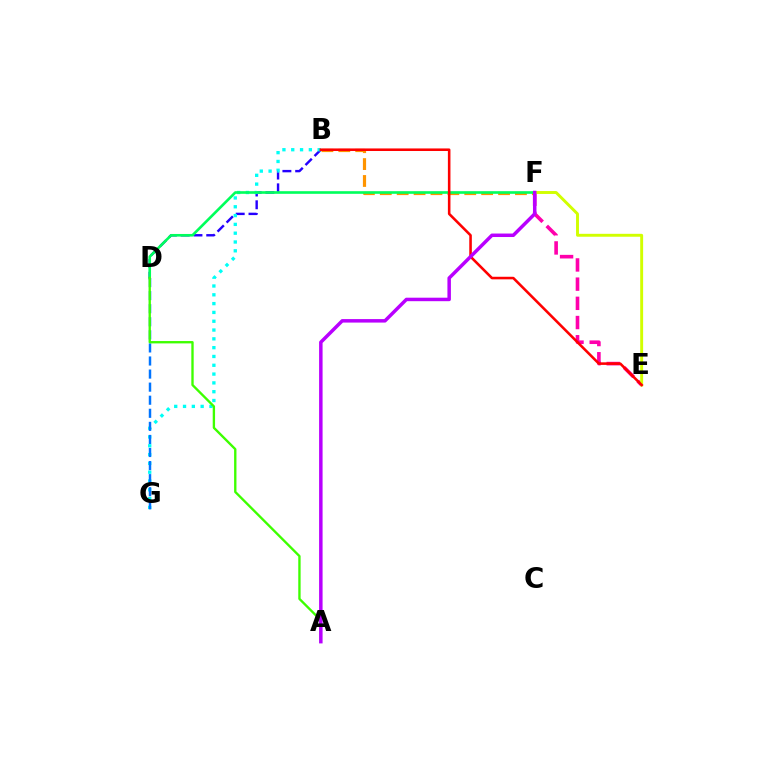{('B', 'D'): [{'color': '#2500ff', 'line_style': 'dashed', 'thickness': 1.74}], ('B', 'G'): [{'color': '#00fff6', 'line_style': 'dotted', 'thickness': 2.39}], ('B', 'F'): [{'color': '#ff9400', 'line_style': 'dashed', 'thickness': 2.3}], ('E', 'F'): [{'color': '#ff00ac', 'line_style': 'dashed', 'thickness': 2.61}, {'color': '#d1ff00', 'line_style': 'solid', 'thickness': 2.1}], ('D', 'F'): [{'color': '#00ff5c', 'line_style': 'solid', 'thickness': 1.9}], ('B', 'E'): [{'color': '#ff0000', 'line_style': 'solid', 'thickness': 1.85}], ('D', 'G'): [{'color': '#0074ff', 'line_style': 'dashed', 'thickness': 1.78}], ('A', 'D'): [{'color': '#3dff00', 'line_style': 'solid', 'thickness': 1.7}], ('A', 'F'): [{'color': '#b900ff', 'line_style': 'solid', 'thickness': 2.51}]}